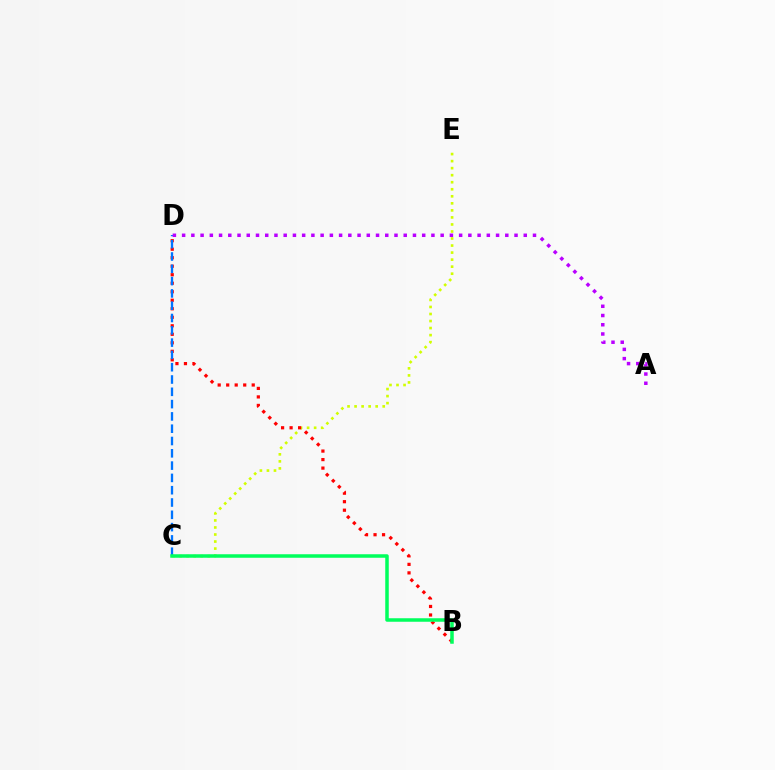{('C', 'E'): [{'color': '#d1ff00', 'line_style': 'dotted', 'thickness': 1.91}], ('B', 'D'): [{'color': '#ff0000', 'line_style': 'dotted', 'thickness': 2.31}], ('C', 'D'): [{'color': '#0074ff', 'line_style': 'dashed', 'thickness': 1.67}], ('A', 'D'): [{'color': '#b900ff', 'line_style': 'dotted', 'thickness': 2.51}], ('B', 'C'): [{'color': '#00ff5c', 'line_style': 'solid', 'thickness': 2.53}]}